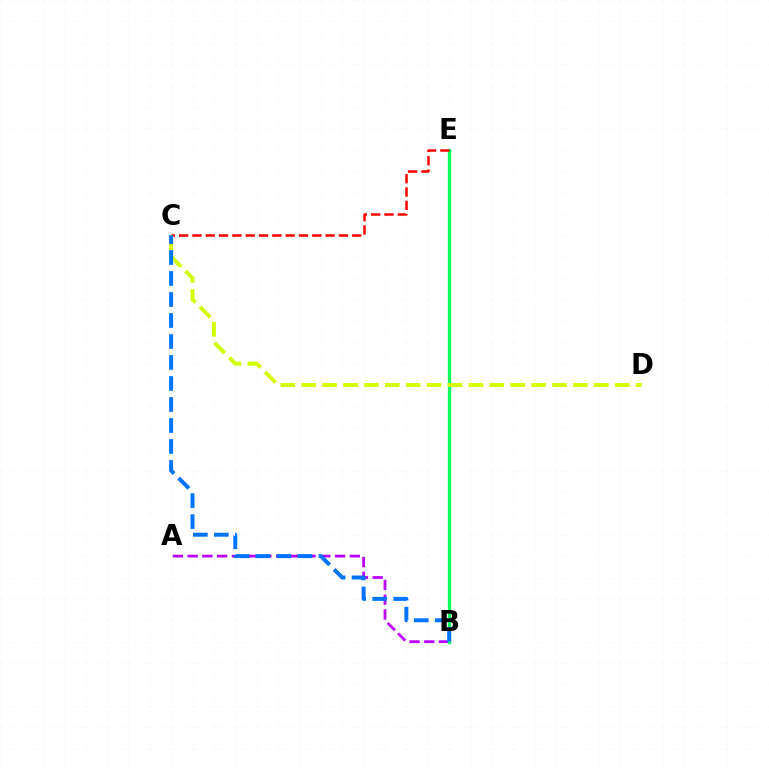{('A', 'B'): [{'color': '#b900ff', 'line_style': 'dashed', 'thickness': 2.0}], ('B', 'E'): [{'color': '#00ff5c', 'line_style': 'solid', 'thickness': 2.37}], ('C', 'E'): [{'color': '#ff0000', 'line_style': 'dashed', 'thickness': 1.81}], ('C', 'D'): [{'color': '#d1ff00', 'line_style': 'dashed', 'thickness': 2.84}], ('B', 'C'): [{'color': '#0074ff', 'line_style': 'dashed', 'thickness': 2.85}]}